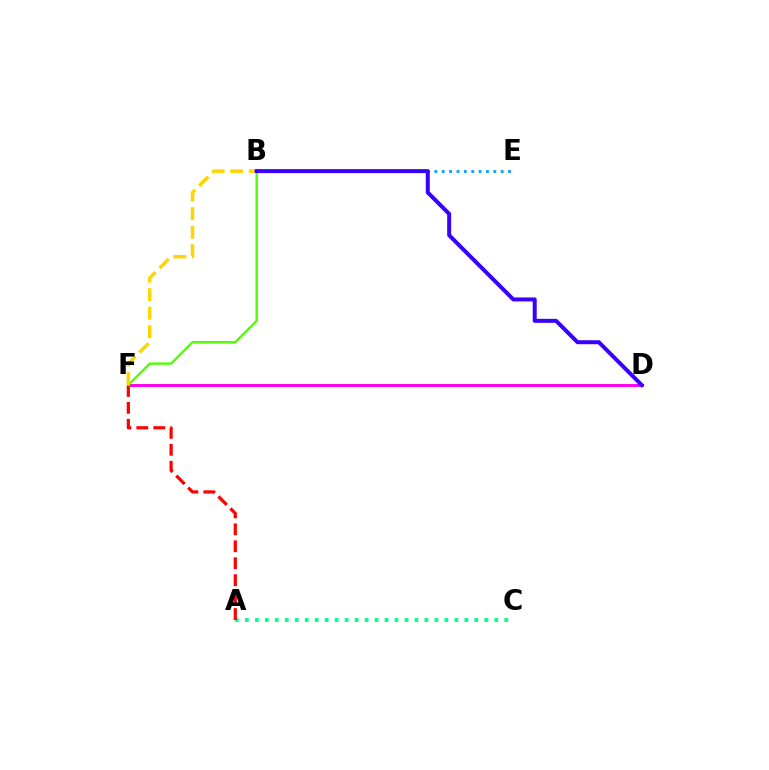{('A', 'C'): [{'color': '#00ff86', 'line_style': 'dotted', 'thickness': 2.71}], ('D', 'F'): [{'color': '#ff00ed', 'line_style': 'solid', 'thickness': 2.11}], ('B', 'E'): [{'color': '#009eff', 'line_style': 'dotted', 'thickness': 2.0}], ('A', 'F'): [{'color': '#ff0000', 'line_style': 'dashed', 'thickness': 2.3}], ('B', 'F'): [{'color': '#4fff00', 'line_style': 'solid', 'thickness': 1.7}, {'color': '#ffd500', 'line_style': 'dashed', 'thickness': 2.52}], ('B', 'D'): [{'color': '#3700ff', 'line_style': 'solid', 'thickness': 2.87}]}